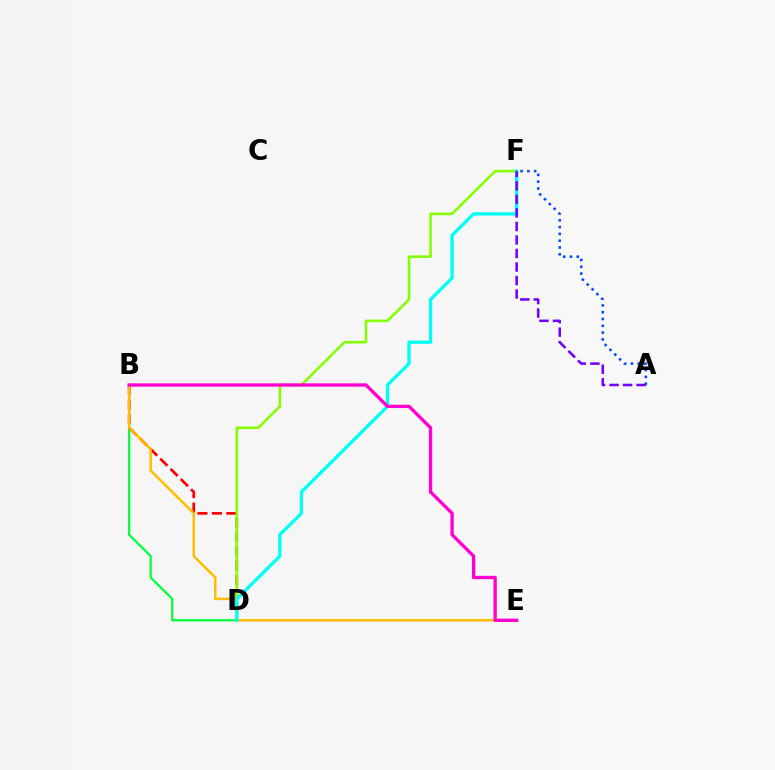{('B', 'D'): [{'color': '#00ff39', 'line_style': 'solid', 'thickness': 1.59}, {'color': '#ff0000', 'line_style': 'dashed', 'thickness': 1.96}], ('A', 'F'): [{'color': '#004bff', 'line_style': 'dotted', 'thickness': 1.85}, {'color': '#7200ff', 'line_style': 'dashed', 'thickness': 1.84}], ('D', 'F'): [{'color': '#84ff00', 'line_style': 'solid', 'thickness': 1.86}, {'color': '#00fff6', 'line_style': 'solid', 'thickness': 2.4}], ('B', 'E'): [{'color': '#ffbd00', 'line_style': 'solid', 'thickness': 1.8}, {'color': '#ff00cf', 'line_style': 'solid', 'thickness': 2.39}]}